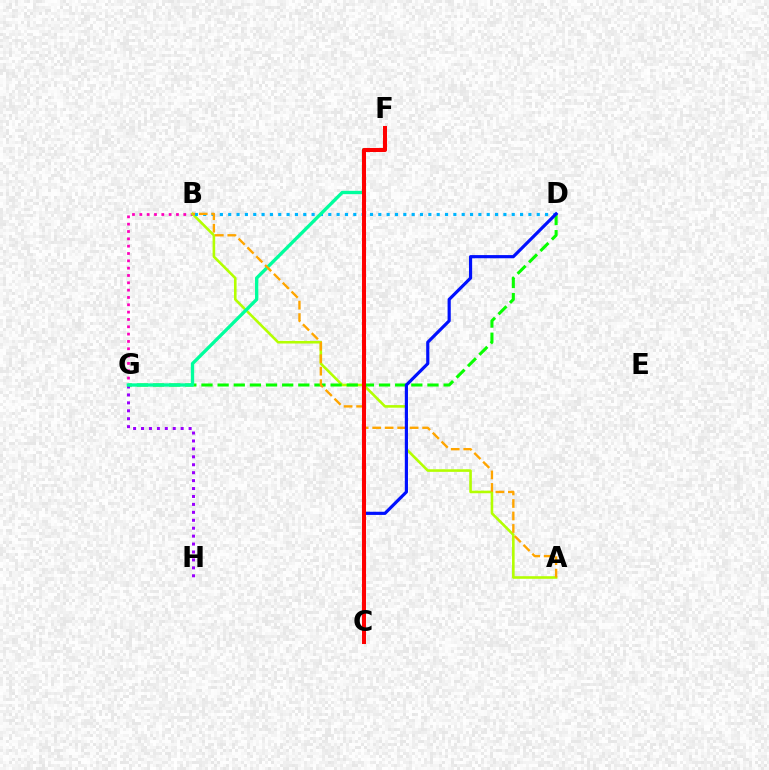{('B', 'G'): [{'color': '#ff00bd', 'line_style': 'dotted', 'thickness': 1.99}], ('A', 'B'): [{'color': '#b3ff00', 'line_style': 'solid', 'thickness': 1.87}, {'color': '#ffa500', 'line_style': 'dashed', 'thickness': 1.7}], ('G', 'H'): [{'color': '#9b00ff', 'line_style': 'dotted', 'thickness': 2.15}], ('D', 'G'): [{'color': '#08ff00', 'line_style': 'dashed', 'thickness': 2.19}], ('B', 'D'): [{'color': '#00b5ff', 'line_style': 'dotted', 'thickness': 2.27}], ('F', 'G'): [{'color': '#00ff9d', 'line_style': 'solid', 'thickness': 2.4}], ('C', 'D'): [{'color': '#0010ff', 'line_style': 'solid', 'thickness': 2.28}], ('C', 'F'): [{'color': '#ff0000', 'line_style': 'solid', 'thickness': 2.91}]}